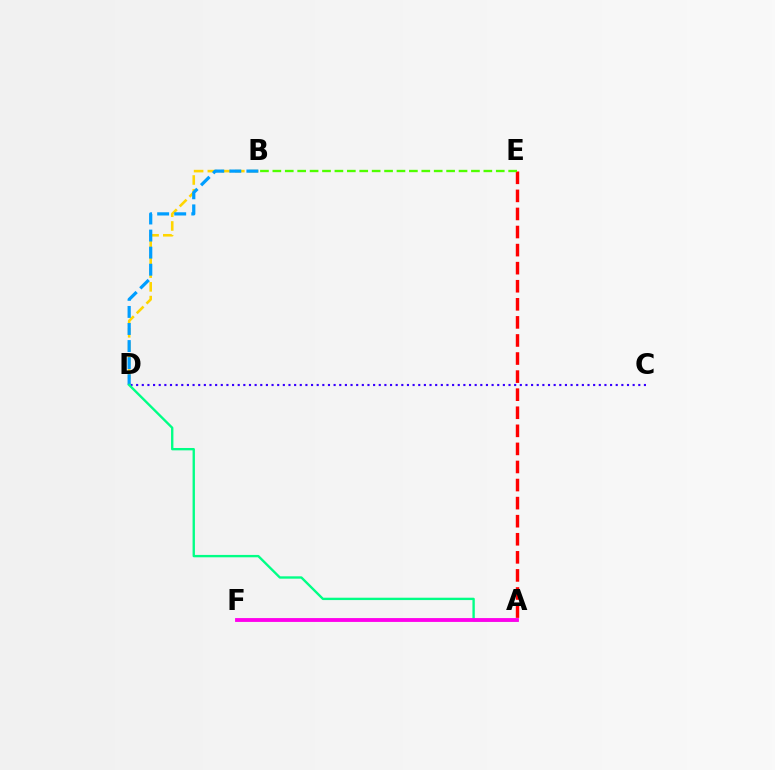{('C', 'D'): [{'color': '#3700ff', 'line_style': 'dotted', 'thickness': 1.53}], ('B', 'D'): [{'color': '#ffd500', 'line_style': 'dashed', 'thickness': 1.87}, {'color': '#009eff', 'line_style': 'dashed', 'thickness': 2.32}], ('A', 'E'): [{'color': '#ff0000', 'line_style': 'dashed', 'thickness': 2.46}], ('A', 'D'): [{'color': '#00ff86', 'line_style': 'solid', 'thickness': 1.7}], ('A', 'F'): [{'color': '#ff00ed', 'line_style': 'solid', 'thickness': 2.77}], ('B', 'E'): [{'color': '#4fff00', 'line_style': 'dashed', 'thickness': 1.69}]}